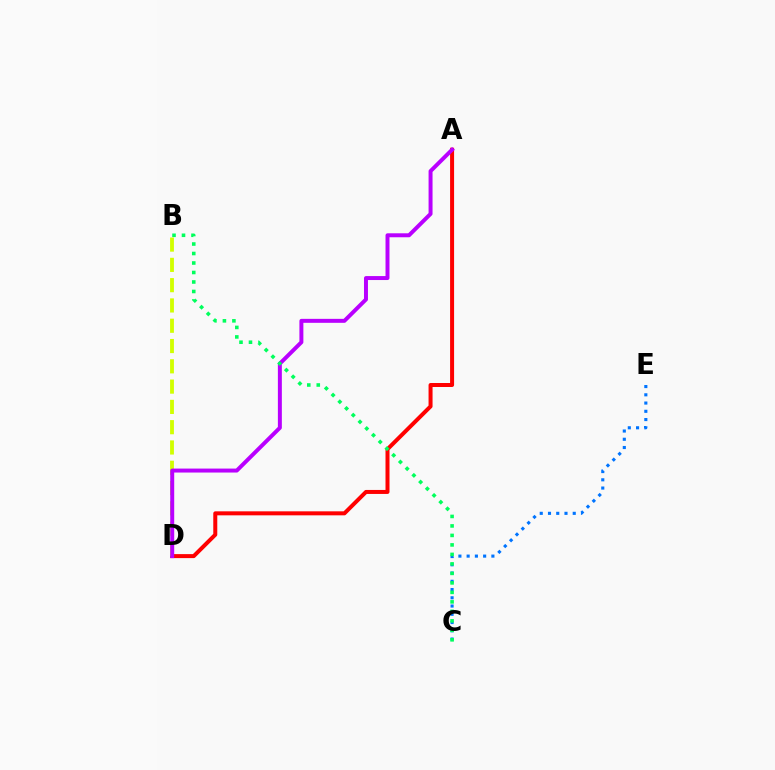{('A', 'D'): [{'color': '#ff0000', 'line_style': 'solid', 'thickness': 2.88}, {'color': '#b900ff', 'line_style': 'solid', 'thickness': 2.85}], ('B', 'D'): [{'color': '#d1ff00', 'line_style': 'dashed', 'thickness': 2.76}], ('C', 'E'): [{'color': '#0074ff', 'line_style': 'dotted', 'thickness': 2.24}], ('B', 'C'): [{'color': '#00ff5c', 'line_style': 'dotted', 'thickness': 2.58}]}